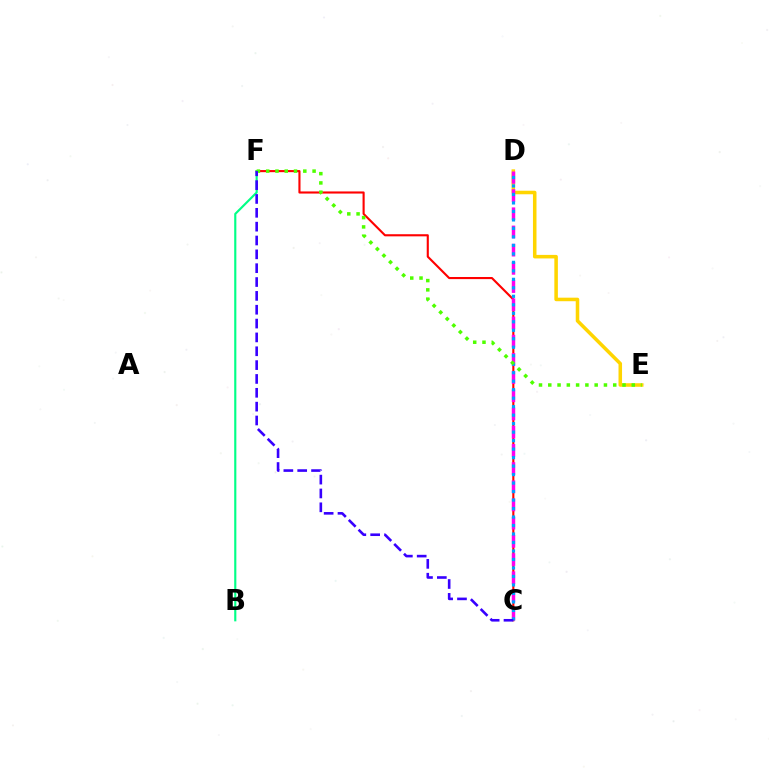{('C', 'F'): [{'color': '#ff0000', 'line_style': 'solid', 'thickness': 1.52}, {'color': '#3700ff', 'line_style': 'dashed', 'thickness': 1.88}], ('D', 'E'): [{'color': '#ffd500', 'line_style': 'solid', 'thickness': 2.55}], ('C', 'D'): [{'color': '#ff00ed', 'line_style': 'dashed', 'thickness': 2.47}, {'color': '#009eff', 'line_style': 'dotted', 'thickness': 2.31}], ('B', 'F'): [{'color': '#00ff86', 'line_style': 'solid', 'thickness': 1.55}], ('E', 'F'): [{'color': '#4fff00', 'line_style': 'dotted', 'thickness': 2.52}]}